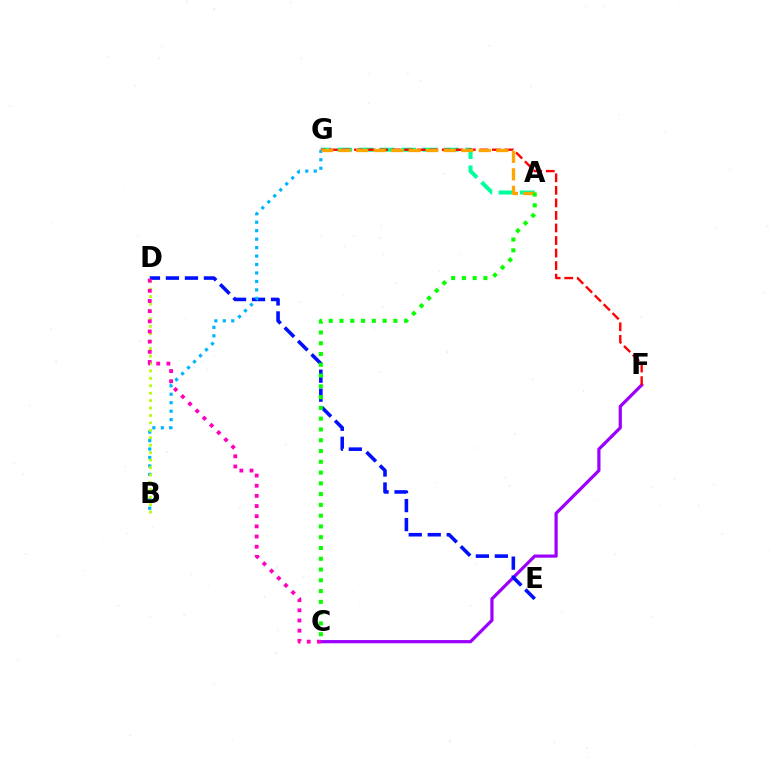{('C', 'F'): [{'color': '#9b00ff', 'line_style': 'solid', 'thickness': 2.3}], ('A', 'G'): [{'color': '#00ff9d', 'line_style': 'dashed', 'thickness': 2.89}, {'color': '#ffa500', 'line_style': 'dashed', 'thickness': 2.38}], ('D', 'E'): [{'color': '#0010ff', 'line_style': 'dashed', 'thickness': 2.58}], ('F', 'G'): [{'color': '#ff0000', 'line_style': 'dashed', 'thickness': 1.7}], ('B', 'G'): [{'color': '#00b5ff', 'line_style': 'dotted', 'thickness': 2.3}], ('B', 'D'): [{'color': '#b3ff00', 'line_style': 'dotted', 'thickness': 2.02}], ('C', 'D'): [{'color': '#ff00bd', 'line_style': 'dotted', 'thickness': 2.76}], ('A', 'C'): [{'color': '#08ff00', 'line_style': 'dotted', 'thickness': 2.93}]}